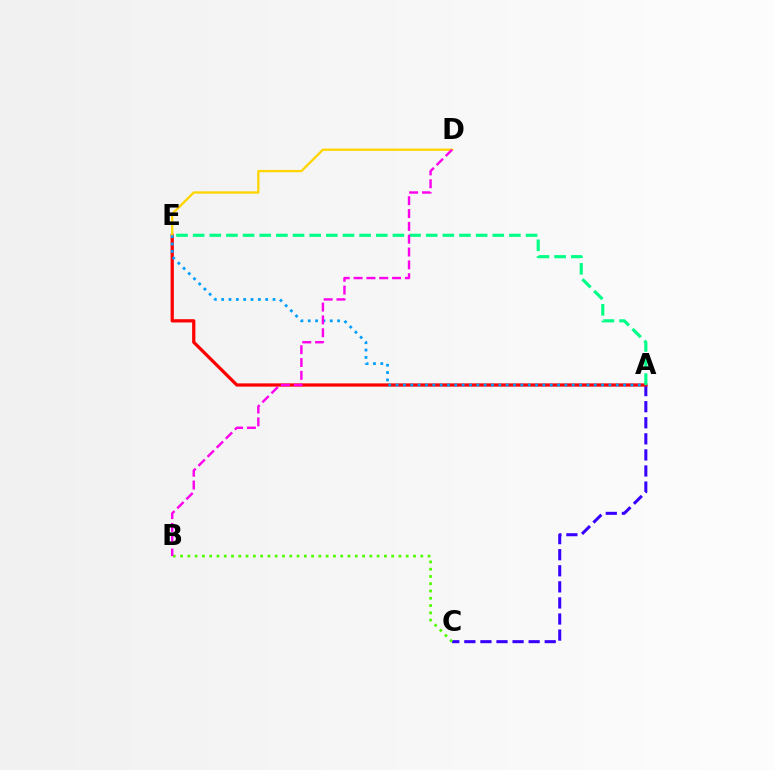{('A', 'C'): [{'color': '#3700ff', 'line_style': 'dashed', 'thickness': 2.18}], ('A', 'E'): [{'color': '#ff0000', 'line_style': 'solid', 'thickness': 2.34}, {'color': '#009eff', 'line_style': 'dotted', 'thickness': 1.99}, {'color': '#00ff86', 'line_style': 'dashed', 'thickness': 2.26}], ('D', 'E'): [{'color': '#ffd500', 'line_style': 'solid', 'thickness': 1.67}], ('B', 'C'): [{'color': '#4fff00', 'line_style': 'dotted', 'thickness': 1.98}], ('B', 'D'): [{'color': '#ff00ed', 'line_style': 'dashed', 'thickness': 1.74}]}